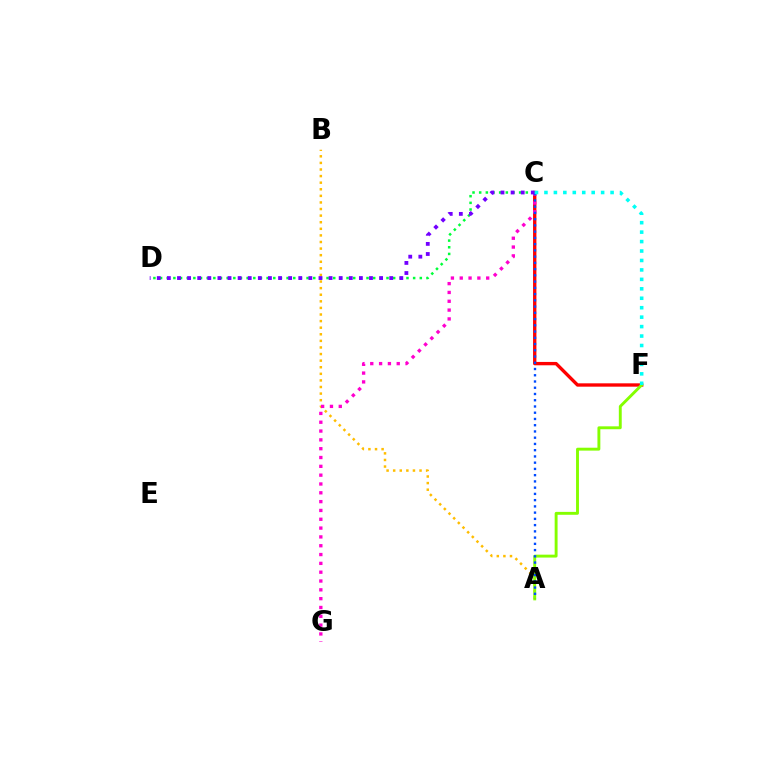{('C', 'F'): [{'color': '#ff0000', 'line_style': 'solid', 'thickness': 2.41}, {'color': '#00fff6', 'line_style': 'dotted', 'thickness': 2.57}], ('C', 'D'): [{'color': '#00ff39', 'line_style': 'dotted', 'thickness': 1.81}, {'color': '#7200ff', 'line_style': 'dotted', 'thickness': 2.75}], ('A', 'B'): [{'color': '#ffbd00', 'line_style': 'dotted', 'thickness': 1.79}], ('C', 'G'): [{'color': '#ff00cf', 'line_style': 'dotted', 'thickness': 2.4}], ('A', 'F'): [{'color': '#84ff00', 'line_style': 'solid', 'thickness': 2.09}], ('A', 'C'): [{'color': '#004bff', 'line_style': 'dotted', 'thickness': 1.7}]}